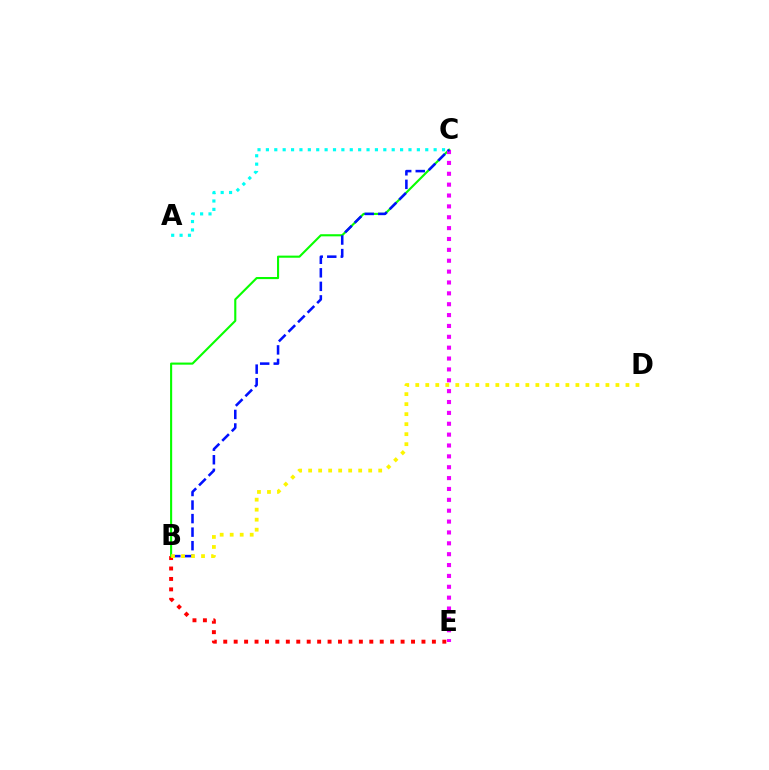{('B', 'E'): [{'color': '#ff0000', 'line_style': 'dotted', 'thickness': 2.83}], ('B', 'C'): [{'color': '#08ff00', 'line_style': 'solid', 'thickness': 1.52}, {'color': '#0010ff', 'line_style': 'dashed', 'thickness': 1.84}], ('C', 'E'): [{'color': '#ee00ff', 'line_style': 'dotted', 'thickness': 2.95}], ('A', 'C'): [{'color': '#00fff6', 'line_style': 'dotted', 'thickness': 2.28}], ('B', 'D'): [{'color': '#fcf500', 'line_style': 'dotted', 'thickness': 2.72}]}